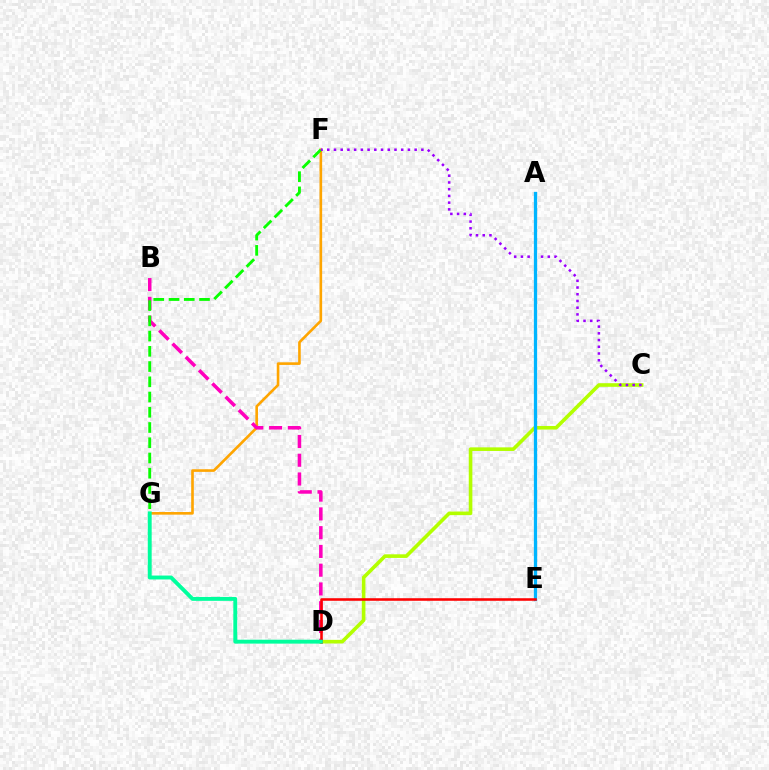{('F', 'G'): [{'color': '#ffa500', 'line_style': 'solid', 'thickness': 1.89}, {'color': '#08ff00', 'line_style': 'dashed', 'thickness': 2.07}], ('B', 'D'): [{'color': '#ff00bd', 'line_style': 'dashed', 'thickness': 2.55}], ('C', 'D'): [{'color': '#b3ff00', 'line_style': 'solid', 'thickness': 2.6}], ('C', 'F'): [{'color': '#9b00ff', 'line_style': 'dotted', 'thickness': 1.83}], ('A', 'E'): [{'color': '#0010ff', 'line_style': 'dotted', 'thickness': 2.14}, {'color': '#00b5ff', 'line_style': 'solid', 'thickness': 2.35}], ('D', 'E'): [{'color': '#ff0000', 'line_style': 'solid', 'thickness': 1.84}], ('D', 'G'): [{'color': '#00ff9d', 'line_style': 'solid', 'thickness': 2.81}]}